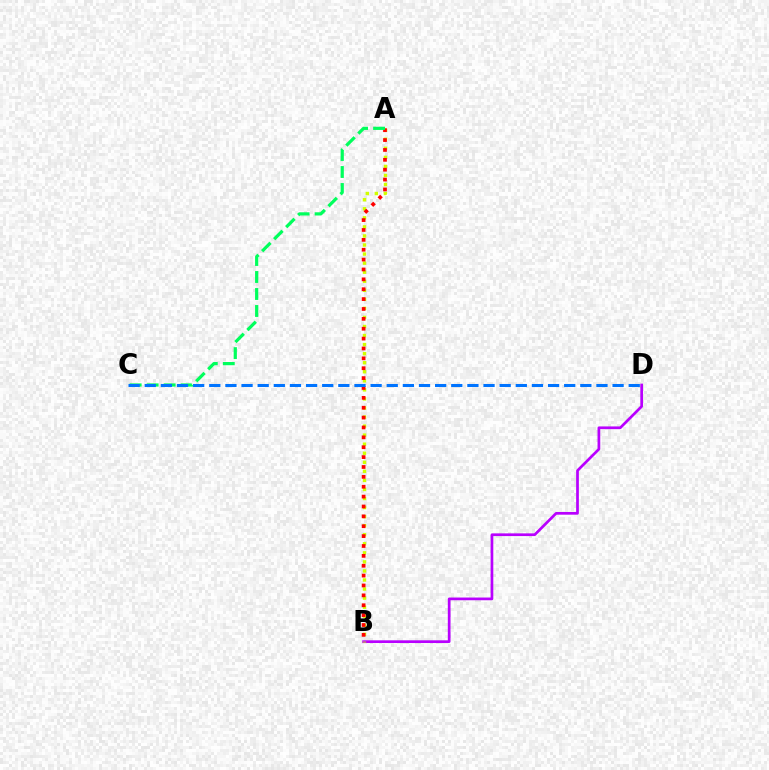{('B', 'D'): [{'color': '#b900ff', 'line_style': 'solid', 'thickness': 1.95}], ('A', 'B'): [{'color': '#d1ff00', 'line_style': 'dotted', 'thickness': 2.46}, {'color': '#ff0000', 'line_style': 'dotted', 'thickness': 2.68}], ('A', 'C'): [{'color': '#00ff5c', 'line_style': 'dashed', 'thickness': 2.31}], ('C', 'D'): [{'color': '#0074ff', 'line_style': 'dashed', 'thickness': 2.19}]}